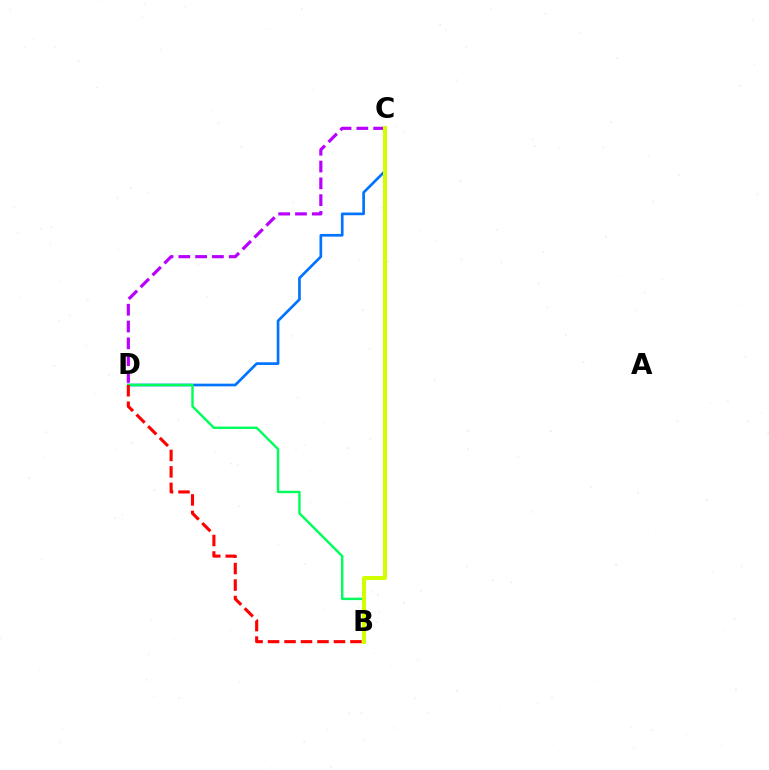{('C', 'D'): [{'color': '#0074ff', 'line_style': 'solid', 'thickness': 1.93}, {'color': '#b900ff', 'line_style': 'dashed', 'thickness': 2.28}], ('B', 'D'): [{'color': '#00ff5c', 'line_style': 'solid', 'thickness': 1.74}, {'color': '#ff0000', 'line_style': 'dashed', 'thickness': 2.24}], ('B', 'C'): [{'color': '#d1ff00', 'line_style': 'solid', 'thickness': 2.92}]}